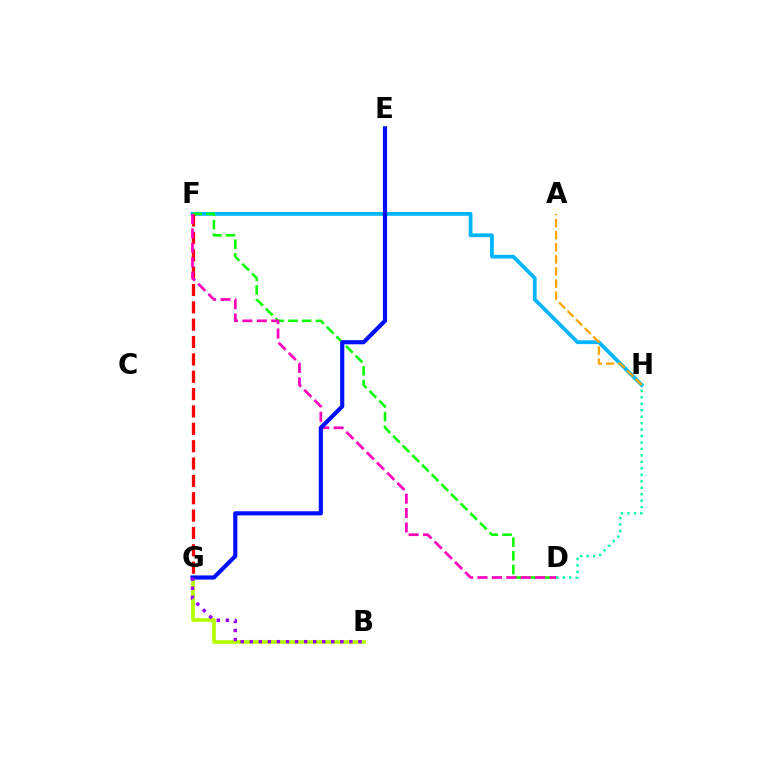{('F', 'H'): [{'color': '#00b5ff', 'line_style': 'solid', 'thickness': 2.72}], ('D', 'F'): [{'color': '#08ff00', 'line_style': 'dashed', 'thickness': 1.86}, {'color': '#ff00bd', 'line_style': 'dashed', 'thickness': 1.96}], ('F', 'G'): [{'color': '#ff0000', 'line_style': 'dashed', 'thickness': 2.36}], ('B', 'G'): [{'color': '#b3ff00', 'line_style': 'solid', 'thickness': 2.65}, {'color': '#9b00ff', 'line_style': 'dotted', 'thickness': 2.46}], ('A', 'H'): [{'color': '#ffa500', 'line_style': 'dashed', 'thickness': 1.64}], ('E', 'G'): [{'color': '#0010ff', 'line_style': 'solid', 'thickness': 2.99}], ('D', 'H'): [{'color': '#00ff9d', 'line_style': 'dotted', 'thickness': 1.76}]}